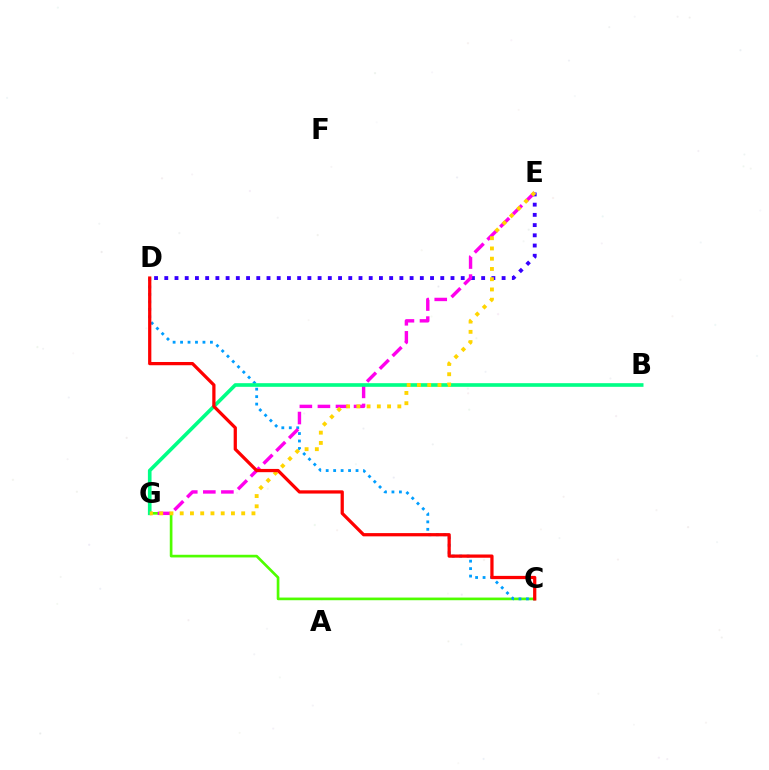{('C', 'G'): [{'color': '#4fff00', 'line_style': 'solid', 'thickness': 1.92}], ('D', 'E'): [{'color': '#3700ff', 'line_style': 'dotted', 'thickness': 2.78}], ('C', 'D'): [{'color': '#009eff', 'line_style': 'dotted', 'thickness': 2.03}, {'color': '#ff0000', 'line_style': 'solid', 'thickness': 2.34}], ('E', 'G'): [{'color': '#ff00ed', 'line_style': 'dashed', 'thickness': 2.45}, {'color': '#ffd500', 'line_style': 'dotted', 'thickness': 2.78}], ('B', 'G'): [{'color': '#00ff86', 'line_style': 'solid', 'thickness': 2.62}]}